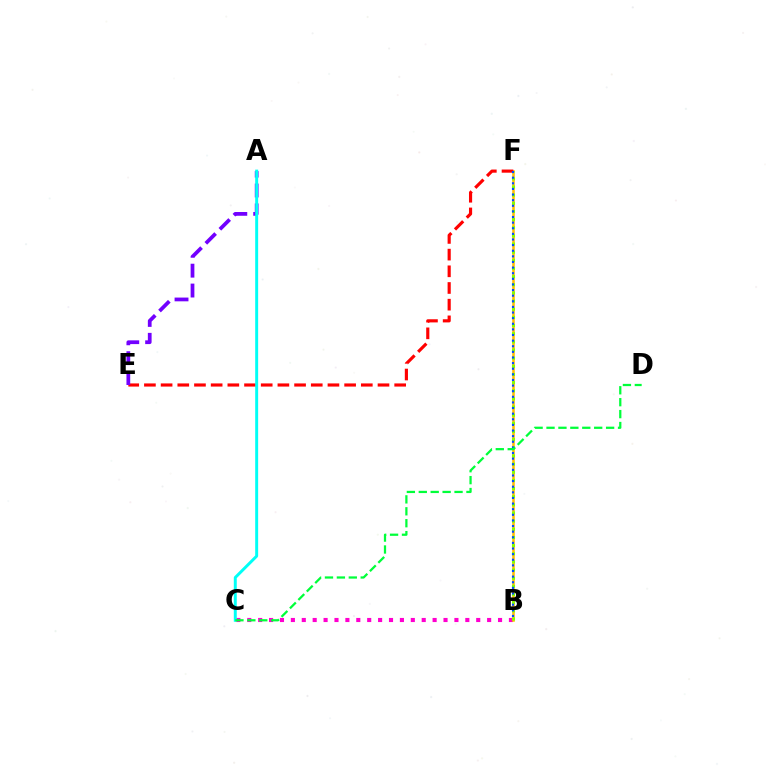{('B', 'C'): [{'color': '#ff00cf', 'line_style': 'dotted', 'thickness': 2.96}], ('B', 'F'): [{'color': '#ffbd00', 'line_style': 'solid', 'thickness': 1.83}, {'color': '#84ff00', 'line_style': 'dotted', 'thickness': 2.21}, {'color': '#004bff', 'line_style': 'dotted', 'thickness': 1.53}], ('E', 'F'): [{'color': '#ff0000', 'line_style': 'dashed', 'thickness': 2.27}], ('A', 'E'): [{'color': '#7200ff', 'line_style': 'dashed', 'thickness': 2.7}], ('A', 'C'): [{'color': '#00fff6', 'line_style': 'solid', 'thickness': 2.13}], ('C', 'D'): [{'color': '#00ff39', 'line_style': 'dashed', 'thickness': 1.62}]}